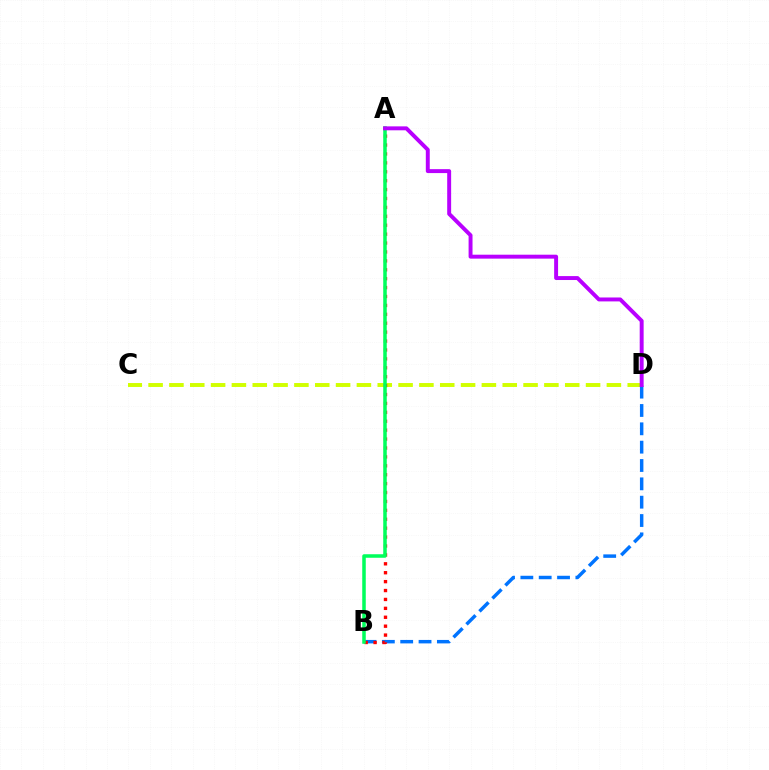{('C', 'D'): [{'color': '#d1ff00', 'line_style': 'dashed', 'thickness': 2.83}], ('B', 'D'): [{'color': '#0074ff', 'line_style': 'dashed', 'thickness': 2.49}], ('A', 'B'): [{'color': '#ff0000', 'line_style': 'dotted', 'thickness': 2.42}, {'color': '#00ff5c', 'line_style': 'solid', 'thickness': 2.54}], ('A', 'D'): [{'color': '#b900ff', 'line_style': 'solid', 'thickness': 2.83}]}